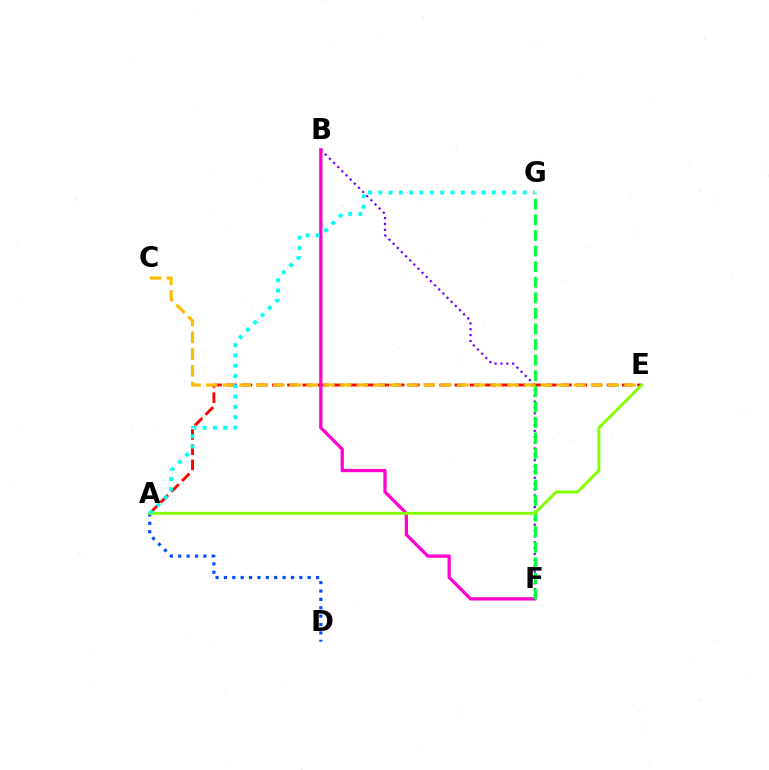{('B', 'F'): [{'color': '#7200ff', 'line_style': 'dotted', 'thickness': 1.59}, {'color': '#ff00cf', 'line_style': 'solid', 'thickness': 2.35}], ('A', 'D'): [{'color': '#004bff', 'line_style': 'dotted', 'thickness': 2.28}], ('A', 'E'): [{'color': '#ff0000', 'line_style': 'dashed', 'thickness': 2.07}, {'color': '#84ff00', 'line_style': 'solid', 'thickness': 2.12}], ('F', 'G'): [{'color': '#00ff39', 'line_style': 'dashed', 'thickness': 2.12}], ('C', 'E'): [{'color': '#ffbd00', 'line_style': 'dashed', 'thickness': 2.27}], ('A', 'G'): [{'color': '#00fff6', 'line_style': 'dotted', 'thickness': 2.8}]}